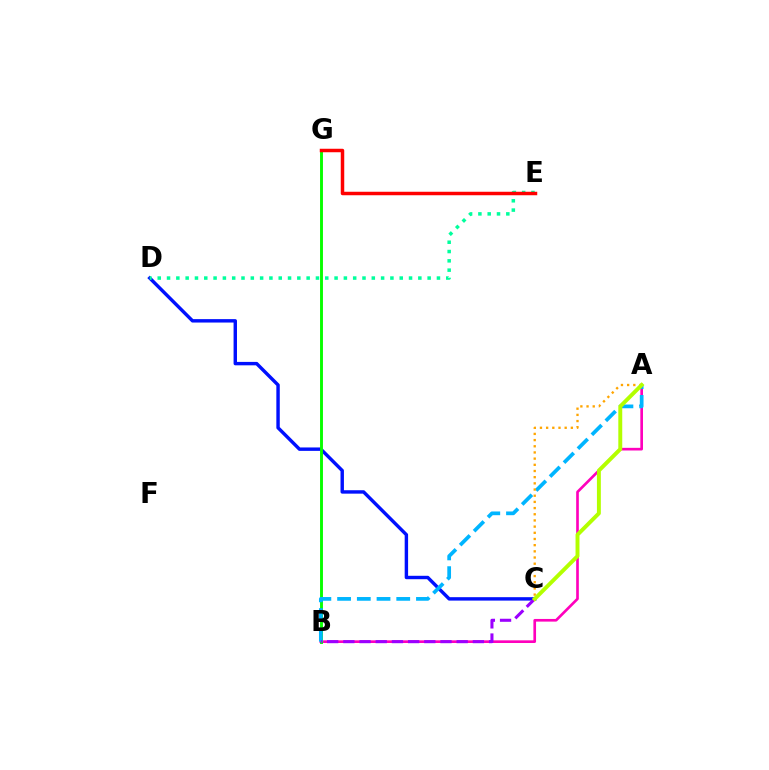{('C', 'D'): [{'color': '#0010ff', 'line_style': 'solid', 'thickness': 2.46}], ('A', 'B'): [{'color': '#ff00bd', 'line_style': 'solid', 'thickness': 1.91}, {'color': '#00b5ff', 'line_style': 'dashed', 'thickness': 2.68}], ('B', 'G'): [{'color': '#08ff00', 'line_style': 'solid', 'thickness': 2.09}], ('D', 'E'): [{'color': '#00ff9d', 'line_style': 'dotted', 'thickness': 2.53}], ('A', 'C'): [{'color': '#ffa500', 'line_style': 'dotted', 'thickness': 1.68}, {'color': '#b3ff00', 'line_style': 'solid', 'thickness': 2.83}], ('B', 'C'): [{'color': '#9b00ff', 'line_style': 'dashed', 'thickness': 2.2}], ('E', 'G'): [{'color': '#ff0000', 'line_style': 'solid', 'thickness': 2.51}]}